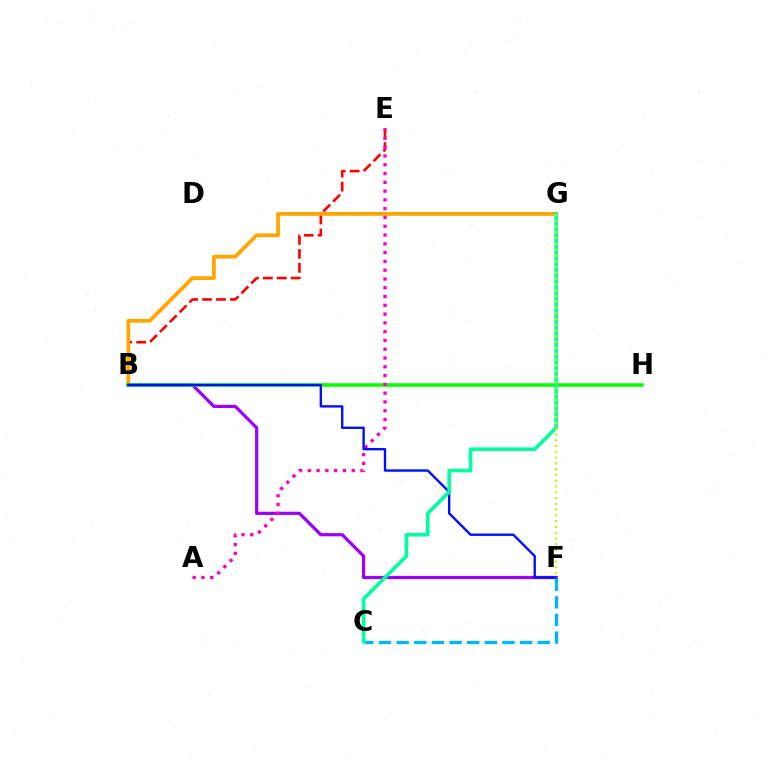{('B', 'E'): [{'color': '#ff0000', 'line_style': 'dashed', 'thickness': 1.89}], ('B', 'G'): [{'color': '#ffa500', 'line_style': 'solid', 'thickness': 2.72}], ('B', 'F'): [{'color': '#9b00ff', 'line_style': 'solid', 'thickness': 2.31}, {'color': '#0010ff', 'line_style': 'solid', 'thickness': 1.71}], ('B', 'H'): [{'color': '#08ff00', 'line_style': 'solid', 'thickness': 2.53}], ('A', 'E'): [{'color': '#ff00bd', 'line_style': 'dotted', 'thickness': 2.39}], ('C', 'F'): [{'color': '#00b5ff', 'line_style': 'dashed', 'thickness': 2.4}], ('C', 'G'): [{'color': '#00ff9d', 'line_style': 'solid', 'thickness': 2.6}], ('F', 'G'): [{'color': '#b3ff00', 'line_style': 'dotted', 'thickness': 1.57}]}